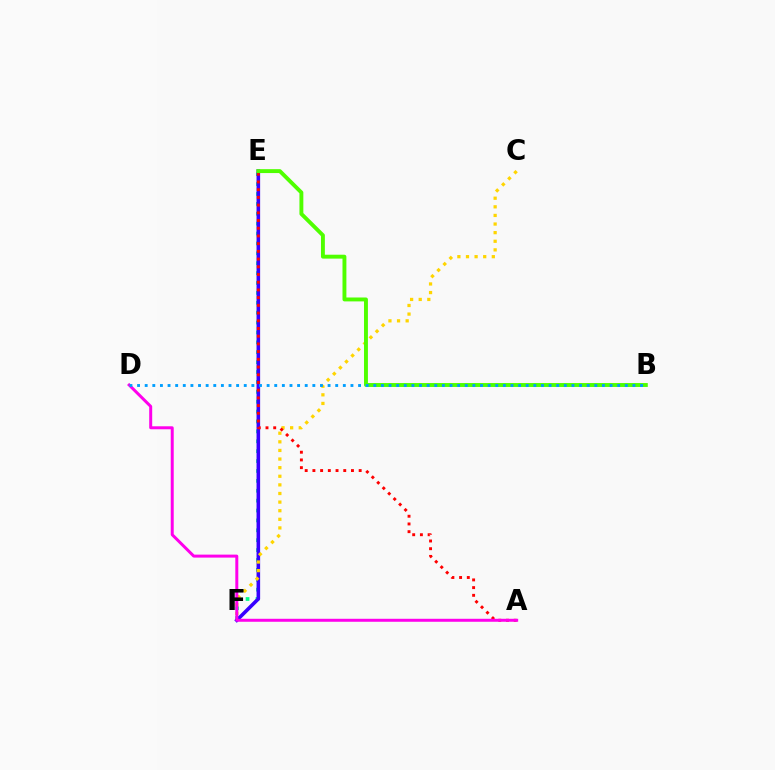{('E', 'F'): [{'color': '#00ff86', 'line_style': 'dotted', 'thickness': 2.69}, {'color': '#3700ff', 'line_style': 'solid', 'thickness': 2.58}], ('C', 'F'): [{'color': '#ffd500', 'line_style': 'dotted', 'thickness': 2.34}], ('A', 'E'): [{'color': '#ff0000', 'line_style': 'dotted', 'thickness': 2.1}], ('B', 'E'): [{'color': '#4fff00', 'line_style': 'solid', 'thickness': 2.81}], ('A', 'D'): [{'color': '#ff00ed', 'line_style': 'solid', 'thickness': 2.15}], ('B', 'D'): [{'color': '#009eff', 'line_style': 'dotted', 'thickness': 2.07}]}